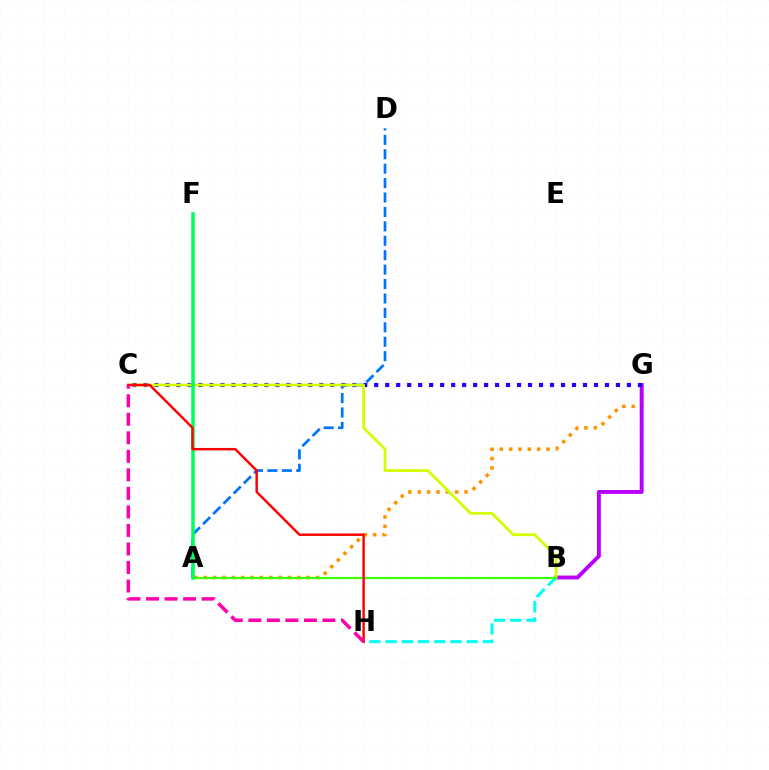{('A', 'G'): [{'color': '#ff9400', 'line_style': 'dotted', 'thickness': 2.54}], ('B', 'G'): [{'color': '#b900ff', 'line_style': 'solid', 'thickness': 2.81}], ('B', 'H'): [{'color': '#00fff6', 'line_style': 'dashed', 'thickness': 2.21}], ('A', 'D'): [{'color': '#0074ff', 'line_style': 'dashed', 'thickness': 1.96}], ('C', 'G'): [{'color': '#2500ff', 'line_style': 'dotted', 'thickness': 2.99}], ('B', 'C'): [{'color': '#d1ff00', 'line_style': 'solid', 'thickness': 2.0}], ('A', 'B'): [{'color': '#3dff00', 'line_style': 'solid', 'thickness': 1.59}], ('A', 'F'): [{'color': '#00ff5c', 'line_style': 'solid', 'thickness': 2.54}], ('C', 'H'): [{'color': '#ff0000', 'line_style': 'solid', 'thickness': 1.76}, {'color': '#ff00ac', 'line_style': 'dashed', 'thickness': 2.52}]}